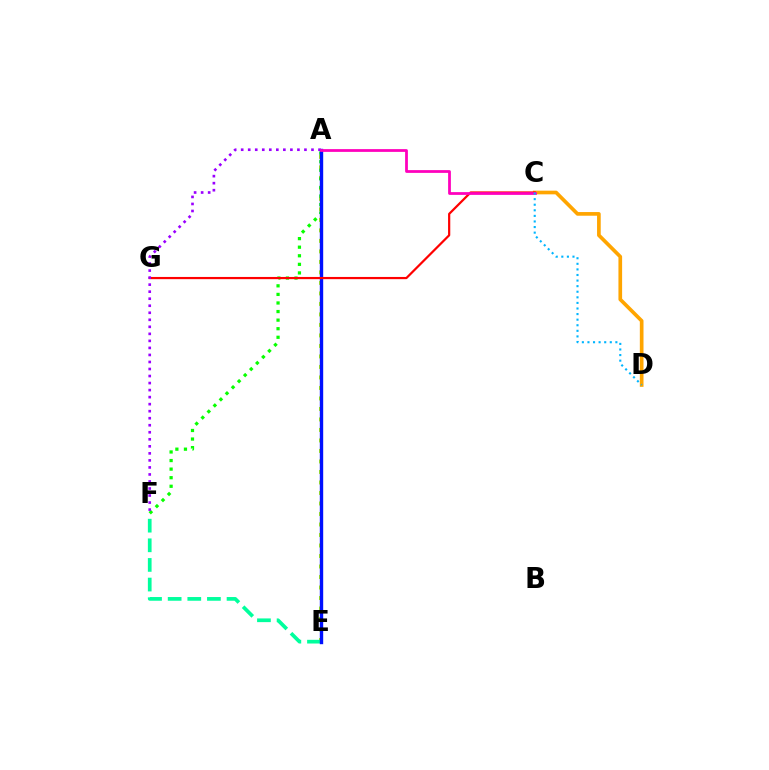{('A', 'E'): [{'color': '#b3ff00', 'line_style': 'dotted', 'thickness': 2.85}, {'color': '#0010ff', 'line_style': 'solid', 'thickness': 2.44}], ('E', 'F'): [{'color': '#00ff9d', 'line_style': 'dashed', 'thickness': 2.67}], ('C', 'D'): [{'color': '#ffa500', 'line_style': 'solid', 'thickness': 2.64}, {'color': '#00b5ff', 'line_style': 'dotted', 'thickness': 1.52}], ('A', 'F'): [{'color': '#08ff00', 'line_style': 'dotted', 'thickness': 2.33}, {'color': '#9b00ff', 'line_style': 'dotted', 'thickness': 1.91}], ('C', 'G'): [{'color': '#ff0000', 'line_style': 'solid', 'thickness': 1.59}], ('A', 'C'): [{'color': '#ff00bd', 'line_style': 'solid', 'thickness': 1.99}]}